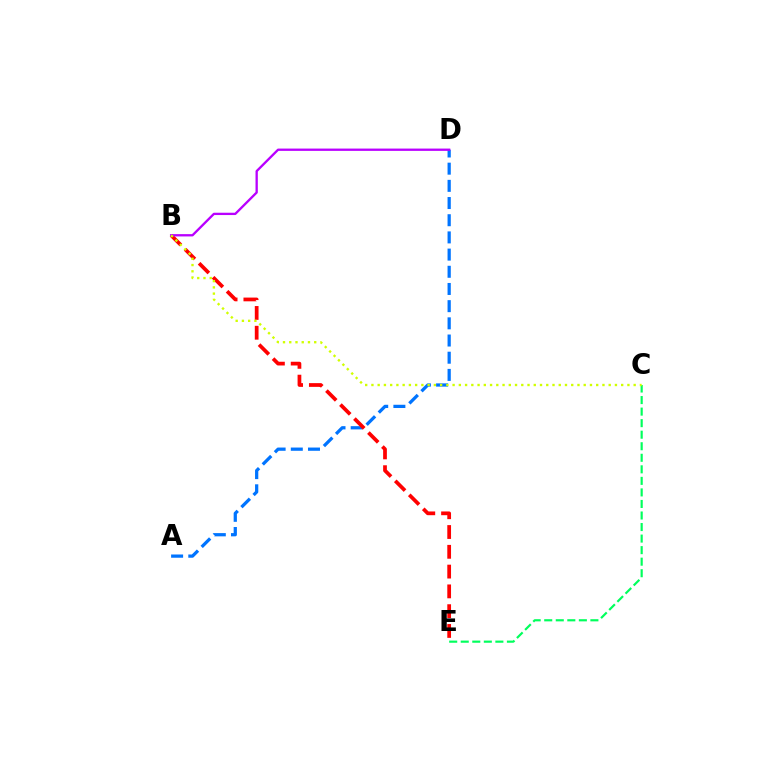{('A', 'D'): [{'color': '#0074ff', 'line_style': 'dashed', 'thickness': 2.33}], ('C', 'E'): [{'color': '#00ff5c', 'line_style': 'dashed', 'thickness': 1.57}], ('B', 'E'): [{'color': '#ff0000', 'line_style': 'dashed', 'thickness': 2.69}], ('B', 'D'): [{'color': '#b900ff', 'line_style': 'solid', 'thickness': 1.67}], ('B', 'C'): [{'color': '#d1ff00', 'line_style': 'dotted', 'thickness': 1.7}]}